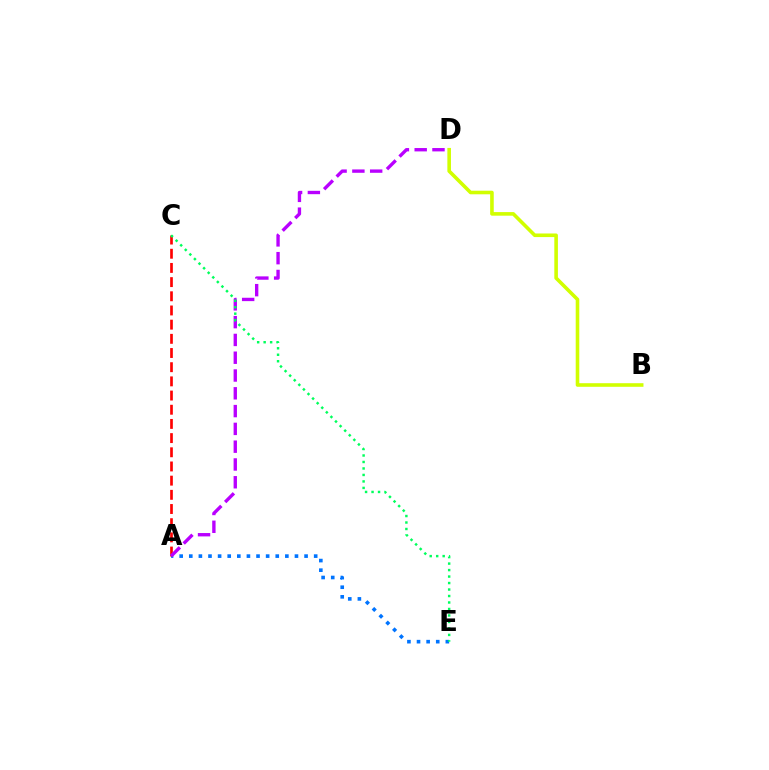{('A', 'E'): [{'color': '#0074ff', 'line_style': 'dotted', 'thickness': 2.61}], ('A', 'C'): [{'color': '#ff0000', 'line_style': 'dashed', 'thickness': 1.93}], ('A', 'D'): [{'color': '#b900ff', 'line_style': 'dashed', 'thickness': 2.42}], ('C', 'E'): [{'color': '#00ff5c', 'line_style': 'dotted', 'thickness': 1.76}], ('B', 'D'): [{'color': '#d1ff00', 'line_style': 'solid', 'thickness': 2.59}]}